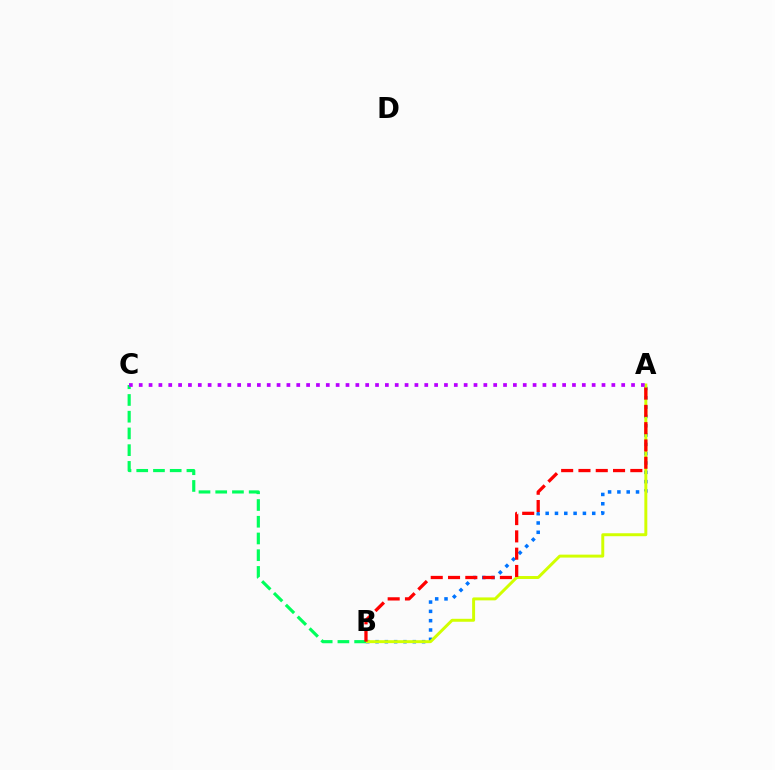{('A', 'B'): [{'color': '#0074ff', 'line_style': 'dotted', 'thickness': 2.53}, {'color': '#d1ff00', 'line_style': 'solid', 'thickness': 2.13}, {'color': '#ff0000', 'line_style': 'dashed', 'thickness': 2.35}], ('B', 'C'): [{'color': '#00ff5c', 'line_style': 'dashed', 'thickness': 2.27}], ('A', 'C'): [{'color': '#b900ff', 'line_style': 'dotted', 'thickness': 2.68}]}